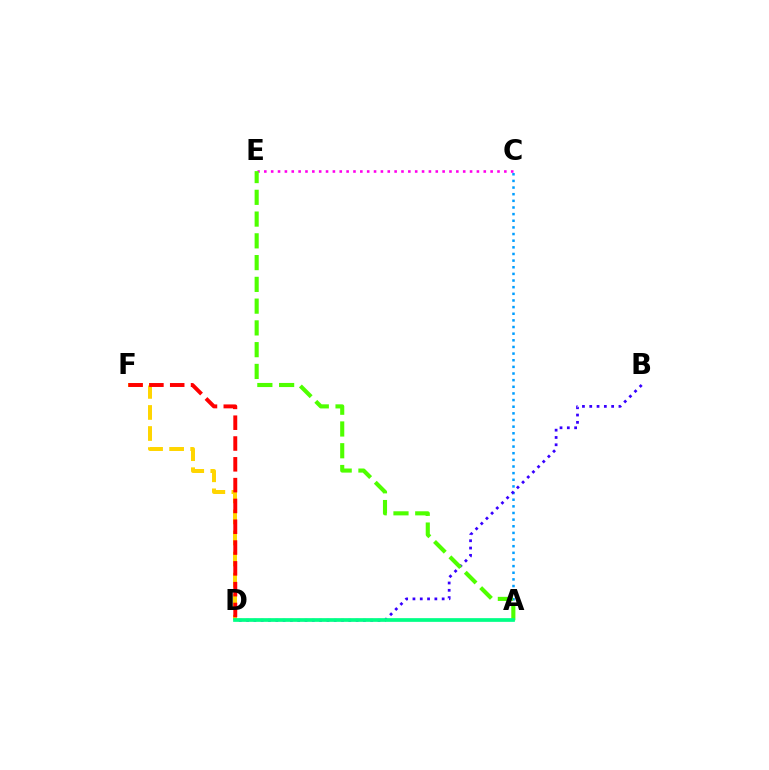{('A', 'C'): [{'color': '#009eff', 'line_style': 'dotted', 'thickness': 1.8}], ('B', 'D'): [{'color': '#3700ff', 'line_style': 'dotted', 'thickness': 1.98}], ('C', 'E'): [{'color': '#ff00ed', 'line_style': 'dotted', 'thickness': 1.86}], ('A', 'E'): [{'color': '#4fff00', 'line_style': 'dashed', 'thickness': 2.96}], ('D', 'F'): [{'color': '#ffd500', 'line_style': 'dashed', 'thickness': 2.86}, {'color': '#ff0000', 'line_style': 'dashed', 'thickness': 2.83}], ('A', 'D'): [{'color': '#00ff86', 'line_style': 'solid', 'thickness': 2.67}]}